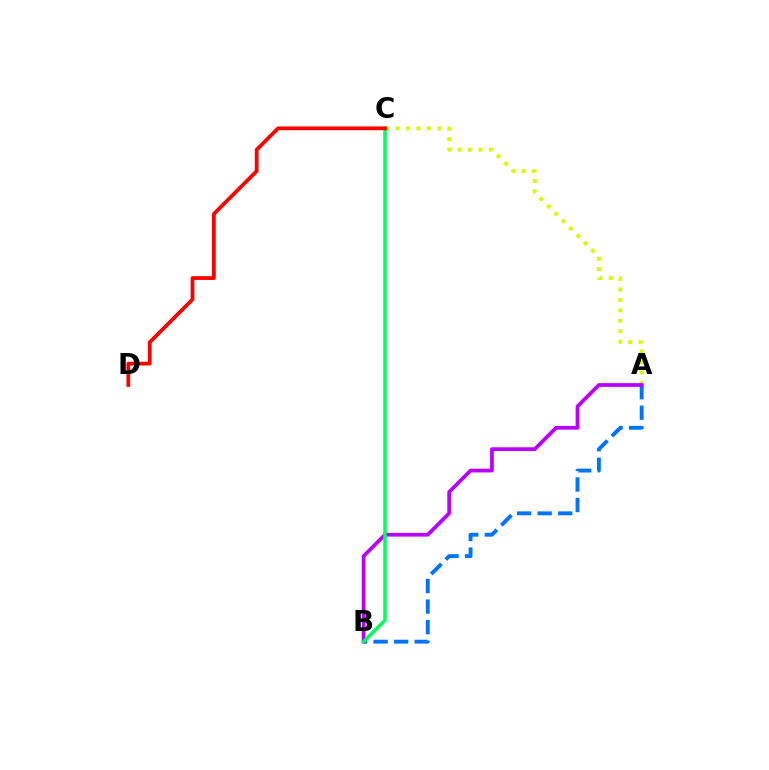{('A', 'C'): [{'color': '#d1ff00', 'line_style': 'dotted', 'thickness': 2.84}], ('A', 'B'): [{'color': '#0074ff', 'line_style': 'dashed', 'thickness': 2.79}, {'color': '#b900ff', 'line_style': 'solid', 'thickness': 2.7}], ('B', 'C'): [{'color': '#00ff5c', 'line_style': 'solid', 'thickness': 2.53}], ('C', 'D'): [{'color': '#ff0000', 'line_style': 'solid', 'thickness': 2.71}]}